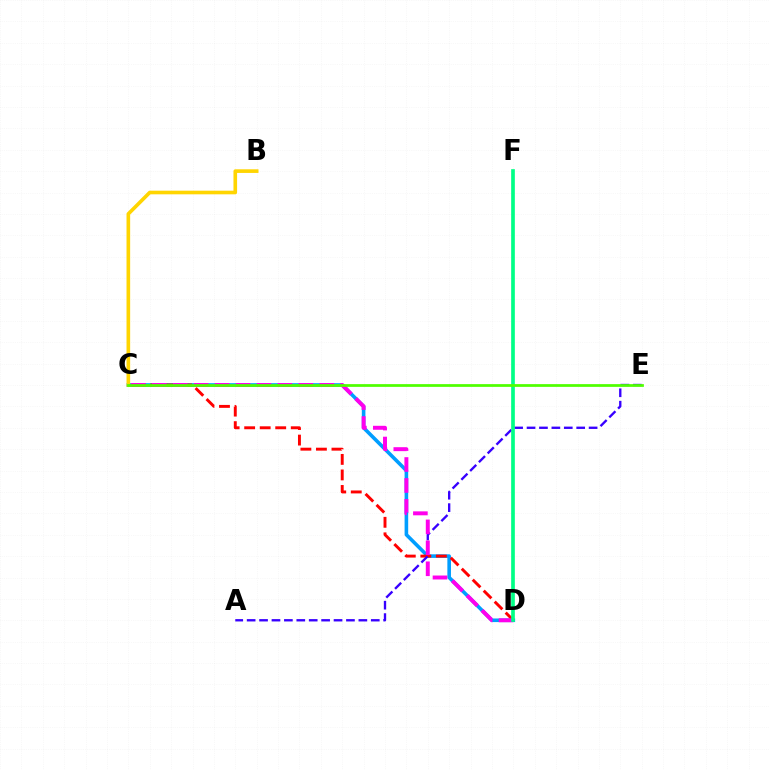{('C', 'D'): [{'color': '#009eff', 'line_style': 'solid', 'thickness': 2.59}, {'color': '#ff0000', 'line_style': 'dashed', 'thickness': 2.11}, {'color': '#ff00ed', 'line_style': 'dashed', 'thickness': 2.84}], ('A', 'E'): [{'color': '#3700ff', 'line_style': 'dashed', 'thickness': 1.69}], ('D', 'F'): [{'color': '#00ff86', 'line_style': 'solid', 'thickness': 2.65}], ('B', 'C'): [{'color': '#ffd500', 'line_style': 'solid', 'thickness': 2.62}], ('C', 'E'): [{'color': '#4fff00', 'line_style': 'solid', 'thickness': 1.98}]}